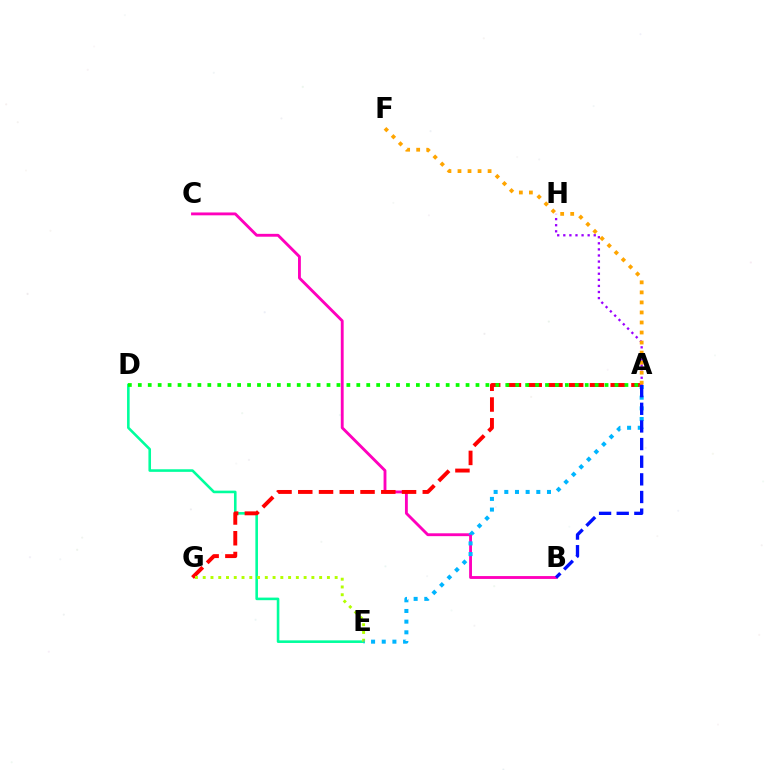{('B', 'C'): [{'color': '#ff00bd', 'line_style': 'solid', 'thickness': 2.06}], ('D', 'E'): [{'color': '#00ff9d', 'line_style': 'solid', 'thickness': 1.87}], ('A', 'G'): [{'color': '#ff0000', 'line_style': 'dashed', 'thickness': 2.82}], ('A', 'H'): [{'color': '#9b00ff', 'line_style': 'dotted', 'thickness': 1.65}], ('A', 'F'): [{'color': '#ffa500', 'line_style': 'dotted', 'thickness': 2.73}], ('E', 'G'): [{'color': '#b3ff00', 'line_style': 'dotted', 'thickness': 2.11}], ('A', 'E'): [{'color': '#00b5ff', 'line_style': 'dotted', 'thickness': 2.9}], ('A', 'D'): [{'color': '#08ff00', 'line_style': 'dotted', 'thickness': 2.7}], ('A', 'B'): [{'color': '#0010ff', 'line_style': 'dashed', 'thickness': 2.4}]}